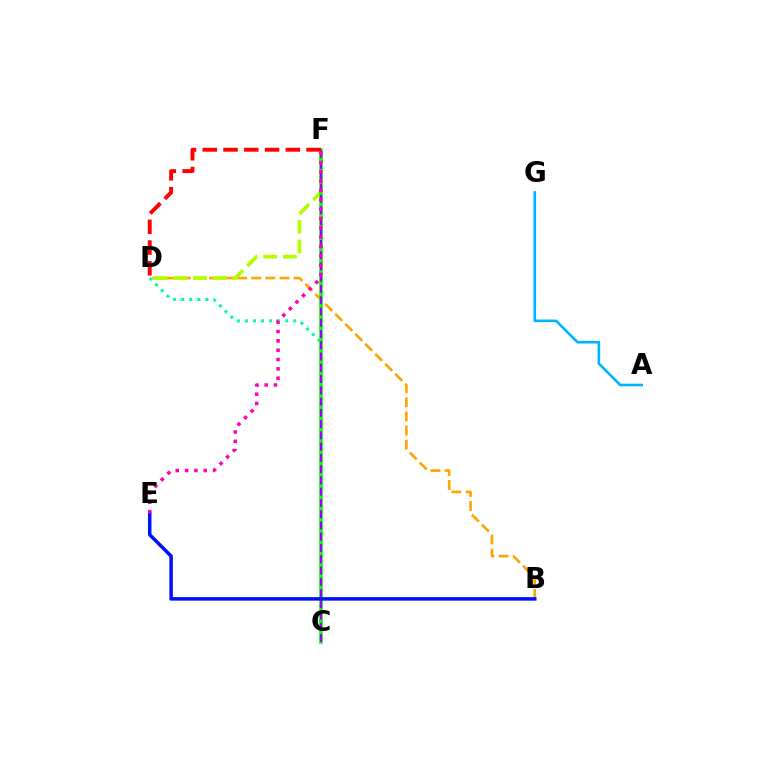{('B', 'D'): [{'color': '#ffa500', 'line_style': 'dashed', 'thickness': 1.92}], ('D', 'F'): [{'color': '#b3ff00', 'line_style': 'dashed', 'thickness': 2.68}, {'color': '#ff0000', 'line_style': 'dashed', 'thickness': 2.82}], ('C', 'D'): [{'color': '#00ff9d', 'line_style': 'dotted', 'thickness': 2.19}], ('A', 'G'): [{'color': '#00b5ff', 'line_style': 'solid', 'thickness': 1.89}], ('C', 'F'): [{'color': '#08ff00', 'line_style': 'solid', 'thickness': 2.58}, {'color': '#9b00ff', 'line_style': 'dashed', 'thickness': 1.53}], ('B', 'E'): [{'color': '#0010ff', 'line_style': 'solid', 'thickness': 2.52}], ('E', 'F'): [{'color': '#ff00bd', 'line_style': 'dotted', 'thickness': 2.54}]}